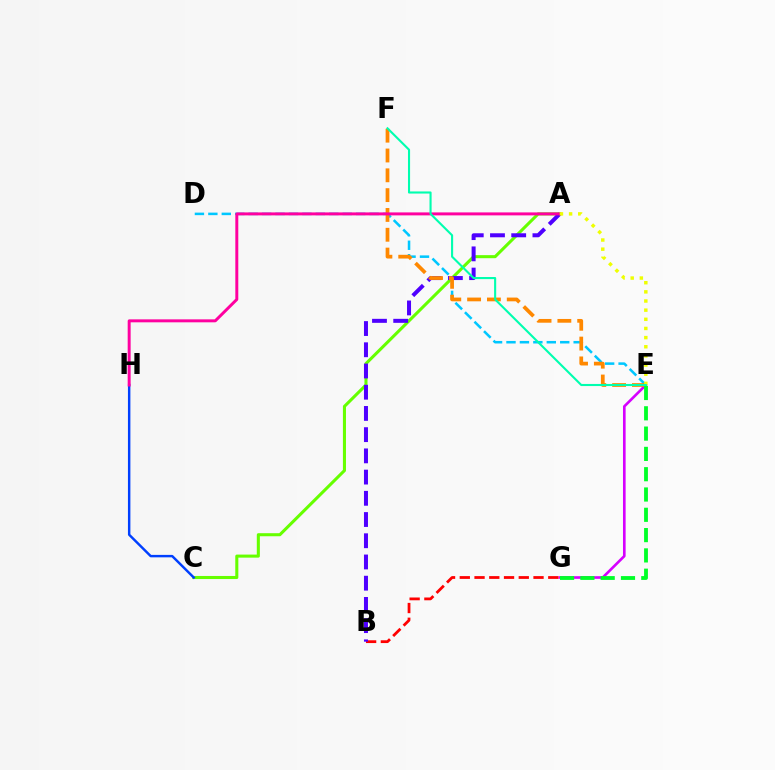{('D', 'E'): [{'color': '#00c7ff', 'line_style': 'dashed', 'thickness': 1.83}], ('E', 'G'): [{'color': '#d600ff', 'line_style': 'solid', 'thickness': 1.9}, {'color': '#00ff27', 'line_style': 'dashed', 'thickness': 2.76}], ('A', 'C'): [{'color': '#66ff00', 'line_style': 'solid', 'thickness': 2.2}], ('C', 'H'): [{'color': '#003fff', 'line_style': 'solid', 'thickness': 1.76}], ('B', 'G'): [{'color': '#ff0000', 'line_style': 'dashed', 'thickness': 2.0}], ('A', 'B'): [{'color': '#4f00ff', 'line_style': 'dashed', 'thickness': 2.88}], ('E', 'F'): [{'color': '#ff8800', 'line_style': 'dashed', 'thickness': 2.69}, {'color': '#00ffaf', 'line_style': 'solid', 'thickness': 1.52}], ('A', 'H'): [{'color': '#ff00a0', 'line_style': 'solid', 'thickness': 2.13}], ('A', 'E'): [{'color': '#eeff00', 'line_style': 'dotted', 'thickness': 2.49}]}